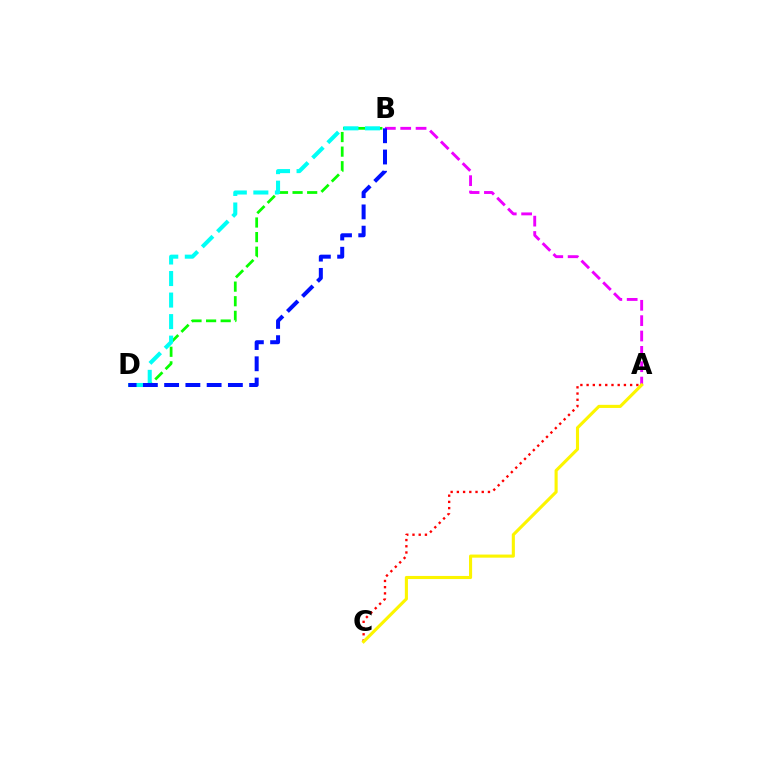{('B', 'D'): [{'color': '#08ff00', 'line_style': 'dashed', 'thickness': 1.98}, {'color': '#00fff6', 'line_style': 'dashed', 'thickness': 2.93}, {'color': '#0010ff', 'line_style': 'dashed', 'thickness': 2.89}], ('A', 'B'): [{'color': '#ee00ff', 'line_style': 'dashed', 'thickness': 2.09}], ('A', 'C'): [{'color': '#ff0000', 'line_style': 'dotted', 'thickness': 1.69}, {'color': '#fcf500', 'line_style': 'solid', 'thickness': 2.23}]}